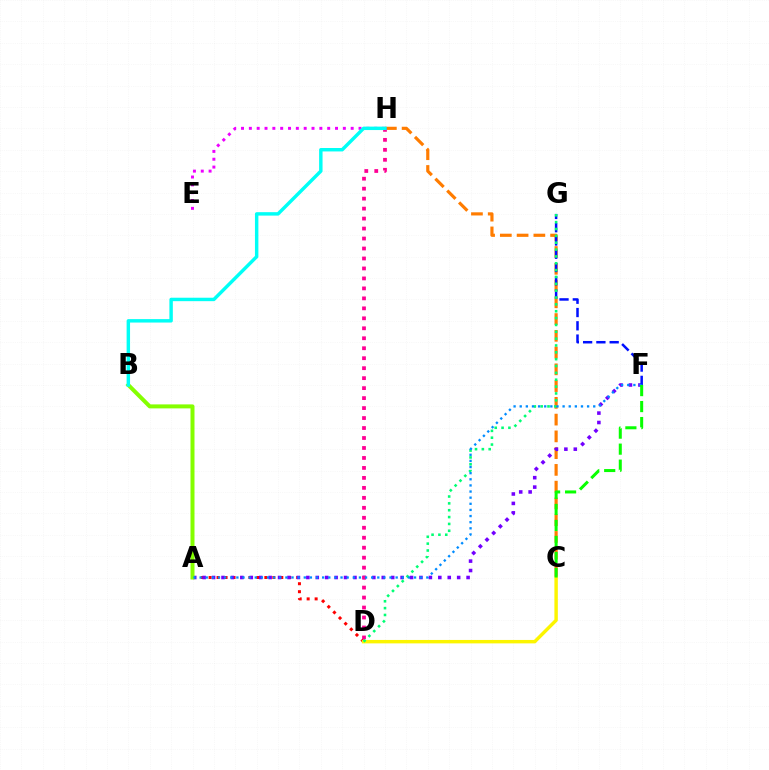{('E', 'H'): [{'color': '#ee00ff', 'line_style': 'dotted', 'thickness': 2.13}], ('C', 'H'): [{'color': '#ff7c00', 'line_style': 'dashed', 'thickness': 2.28}], ('A', 'D'): [{'color': '#ff0000', 'line_style': 'dotted', 'thickness': 2.16}], ('A', 'F'): [{'color': '#7200ff', 'line_style': 'dotted', 'thickness': 2.56}, {'color': '#008cff', 'line_style': 'dotted', 'thickness': 1.66}], ('F', 'G'): [{'color': '#0010ff', 'line_style': 'dashed', 'thickness': 1.8}], ('C', 'D'): [{'color': '#fcf500', 'line_style': 'solid', 'thickness': 2.47}], ('D', 'H'): [{'color': '#ff0094', 'line_style': 'dotted', 'thickness': 2.71}], ('D', 'G'): [{'color': '#00ff74', 'line_style': 'dotted', 'thickness': 1.86}], ('A', 'B'): [{'color': '#84ff00', 'line_style': 'solid', 'thickness': 2.87}], ('C', 'F'): [{'color': '#08ff00', 'line_style': 'dashed', 'thickness': 2.17}], ('B', 'H'): [{'color': '#00fff6', 'line_style': 'solid', 'thickness': 2.47}]}